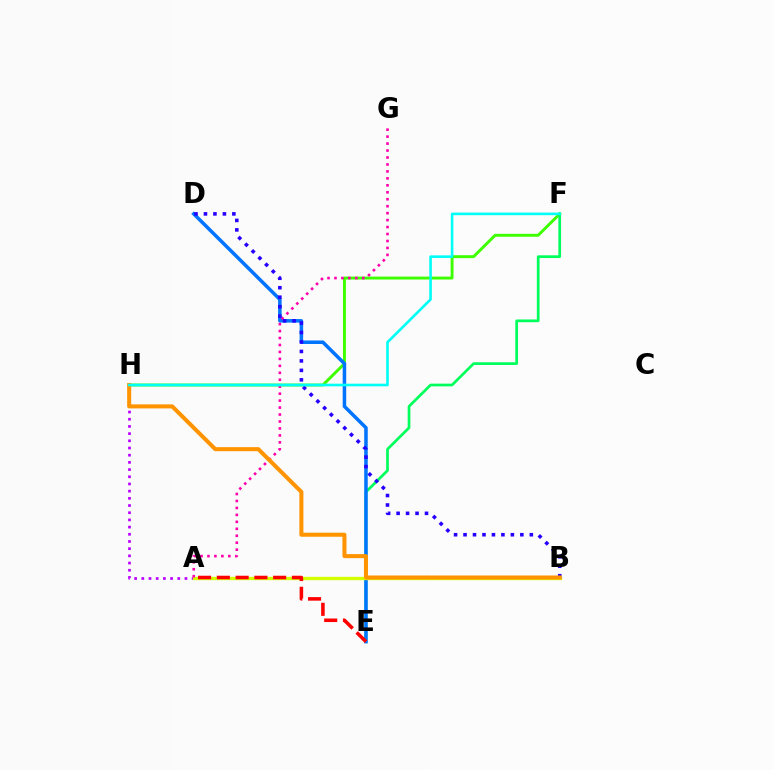{('A', 'H'): [{'color': '#b900ff', 'line_style': 'dotted', 'thickness': 1.95}], ('F', 'H'): [{'color': '#3dff00', 'line_style': 'solid', 'thickness': 2.1}, {'color': '#00fff6', 'line_style': 'solid', 'thickness': 1.88}], ('E', 'F'): [{'color': '#00ff5c', 'line_style': 'solid', 'thickness': 1.96}], ('D', 'E'): [{'color': '#0074ff', 'line_style': 'solid', 'thickness': 2.53}], ('A', 'B'): [{'color': '#d1ff00', 'line_style': 'solid', 'thickness': 2.4}], ('A', 'G'): [{'color': '#ff00ac', 'line_style': 'dotted', 'thickness': 1.89}], ('A', 'E'): [{'color': '#ff0000', 'line_style': 'dashed', 'thickness': 2.55}], ('B', 'D'): [{'color': '#2500ff', 'line_style': 'dotted', 'thickness': 2.57}], ('B', 'H'): [{'color': '#ff9400', 'line_style': 'solid', 'thickness': 2.91}]}